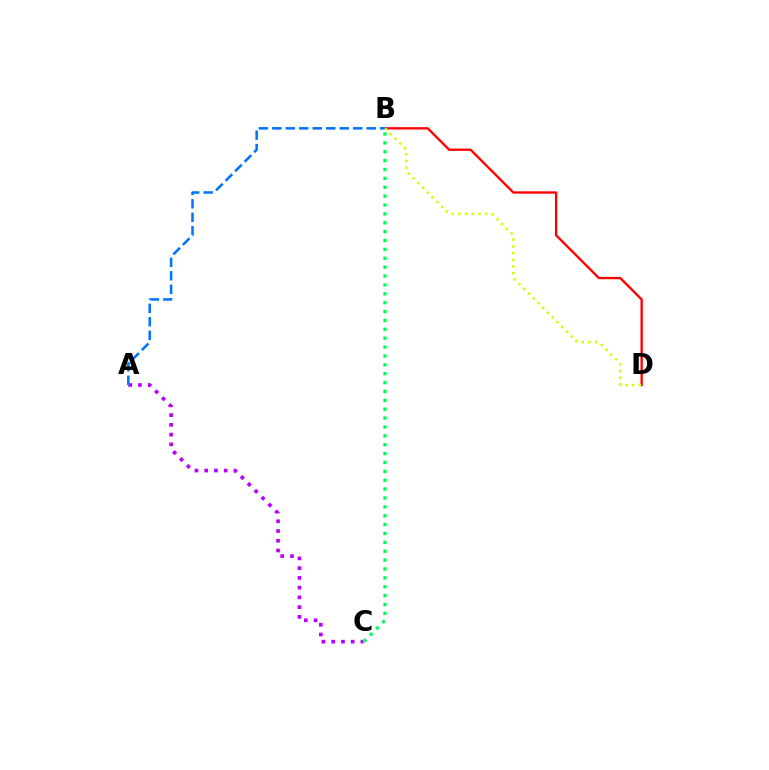{('B', 'D'): [{'color': '#ff0000', 'line_style': 'solid', 'thickness': 1.68}, {'color': '#d1ff00', 'line_style': 'dotted', 'thickness': 1.83}], ('A', 'C'): [{'color': '#b900ff', 'line_style': 'dotted', 'thickness': 2.65}], ('A', 'B'): [{'color': '#0074ff', 'line_style': 'dashed', 'thickness': 1.83}], ('B', 'C'): [{'color': '#00ff5c', 'line_style': 'dotted', 'thickness': 2.41}]}